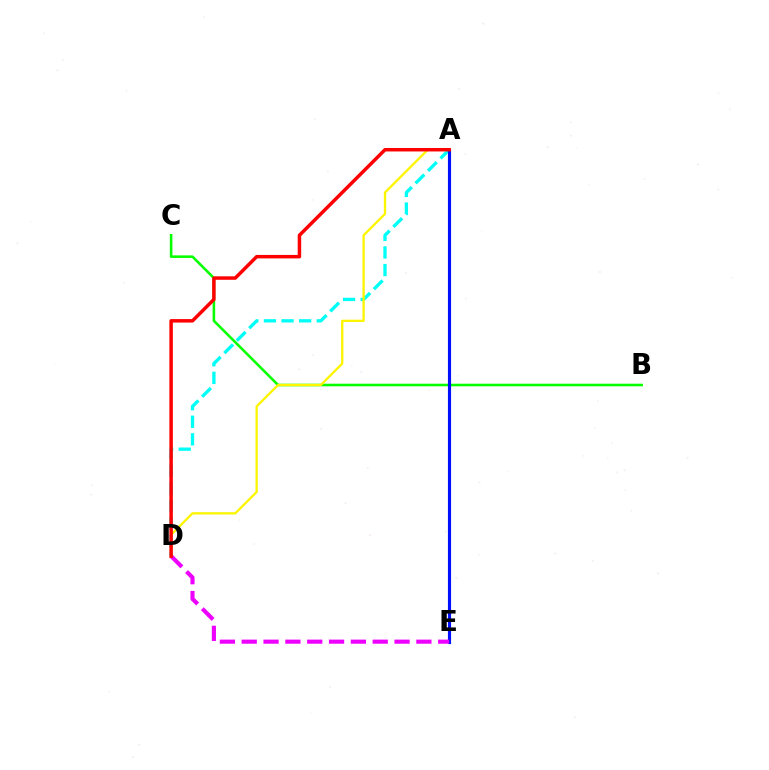{('B', 'C'): [{'color': '#08ff00', 'line_style': 'solid', 'thickness': 1.85}], ('A', 'D'): [{'color': '#00fff6', 'line_style': 'dashed', 'thickness': 2.39}, {'color': '#fcf500', 'line_style': 'solid', 'thickness': 1.66}, {'color': '#ff0000', 'line_style': 'solid', 'thickness': 2.5}], ('A', 'E'): [{'color': '#0010ff', 'line_style': 'solid', 'thickness': 2.26}], ('D', 'E'): [{'color': '#ee00ff', 'line_style': 'dashed', 'thickness': 2.97}]}